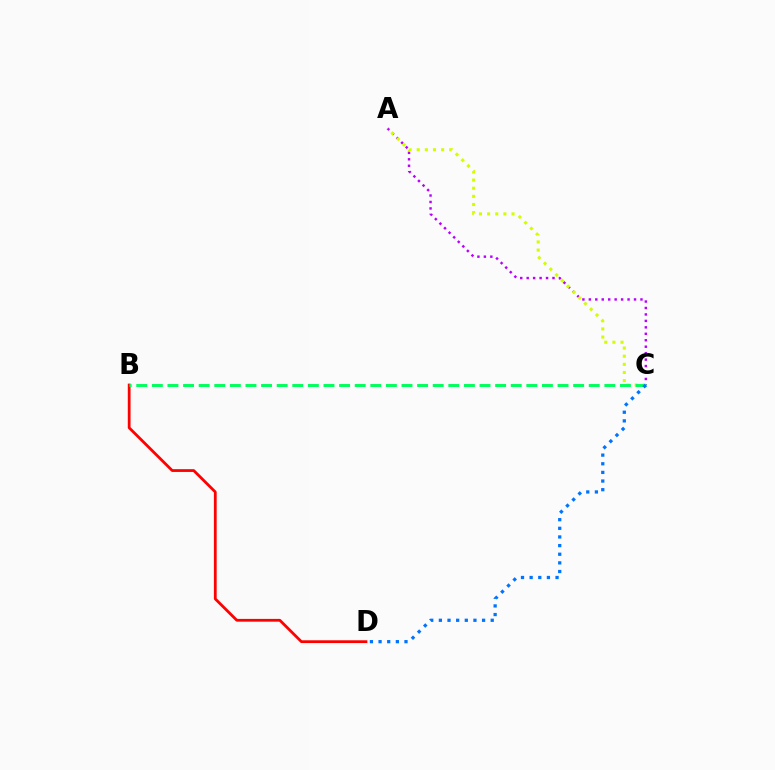{('A', 'C'): [{'color': '#b900ff', 'line_style': 'dotted', 'thickness': 1.75}, {'color': '#d1ff00', 'line_style': 'dotted', 'thickness': 2.21}], ('B', 'D'): [{'color': '#ff0000', 'line_style': 'solid', 'thickness': 1.99}], ('B', 'C'): [{'color': '#00ff5c', 'line_style': 'dashed', 'thickness': 2.12}], ('C', 'D'): [{'color': '#0074ff', 'line_style': 'dotted', 'thickness': 2.35}]}